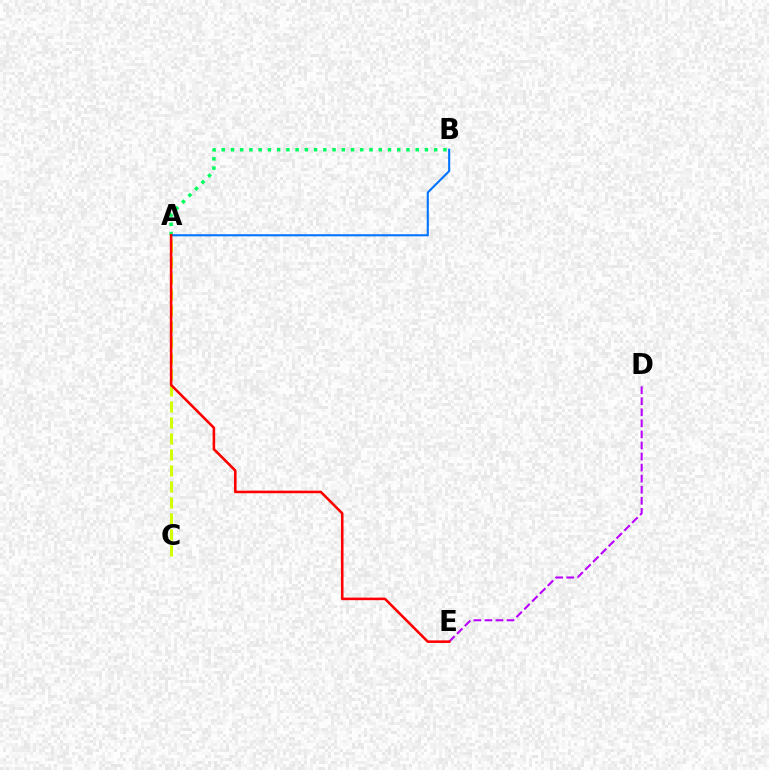{('A', 'C'): [{'color': '#d1ff00', 'line_style': 'dashed', 'thickness': 2.17}], ('A', 'B'): [{'color': '#00ff5c', 'line_style': 'dotted', 'thickness': 2.51}, {'color': '#0074ff', 'line_style': 'solid', 'thickness': 1.51}], ('D', 'E'): [{'color': '#b900ff', 'line_style': 'dashed', 'thickness': 1.5}], ('A', 'E'): [{'color': '#ff0000', 'line_style': 'solid', 'thickness': 1.86}]}